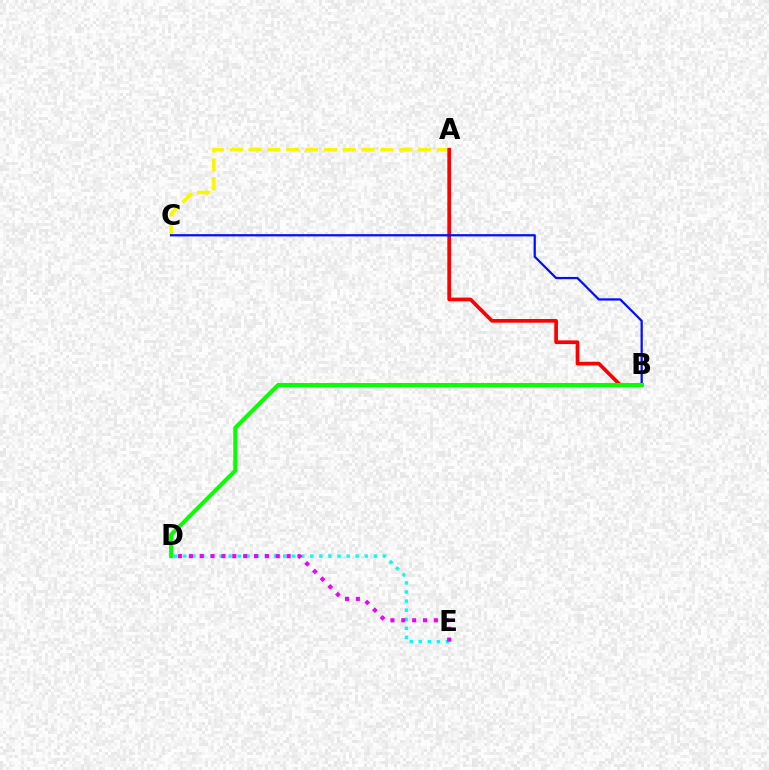{('A', 'C'): [{'color': '#fcf500', 'line_style': 'dashed', 'thickness': 2.56}], ('A', 'B'): [{'color': '#ff0000', 'line_style': 'solid', 'thickness': 2.65}], ('B', 'C'): [{'color': '#0010ff', 'line_style': 'solid', 'thickness': 1.62}], ('B', 'D'): [{'color': '#08ff00', 'line_style': 'solid', 'thickness': 2.9}], ('D', 'E'): [{'color': '#00fff6', 'line_style': 'dotted', 'thickness': 2.47}, {'color': '#ee00ff', 'line_style': 'dotted', 'thickness': 2.95}]}